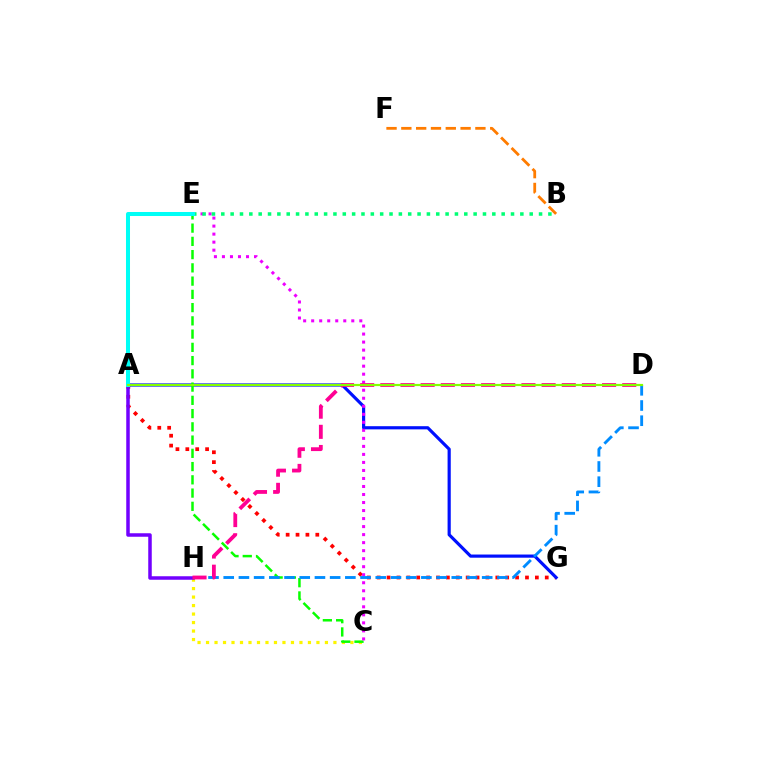{('A', 'G'): [{'color': '#ff0000', 'line_style': 'dotted', 'thickness': 2.69}, {'color': '#0010ff', 'line_style': 'solid', 'thickness': 2.28}], ('B', 'F'): [{'color': '#ff7c00', 'line_style': 'dashed', 'thickness': 2.01}], ('C', 'H'): [{'color': '#fcf500', 'line_style': 'dotted', 'thickness': 2.31}], ('C', 'E'): [{'color': '#08ff00', 'line_style': 'dashed', 'thickness': 1.8}, {'color': '#ee00ff', 'line_style': 'dotted', 'thickness': 2.18}], ('B', 'E'): [{'color': '#00ff74', 'line_style': 'dotted', 'thickness': 2.54}], ('D', 'H'): [{'color': '#008cff', 'line_style': 'dashed', 'thickness': 2.07}, {'color': '#ff0094', 'line_style': 'dashed', 'thickness': 2.74}], ('A', 'H'): [{'color': '#7200ff', 'line_style': 'solid', 'thickness': 2.53}], ('A', 'E'): [{'color': '#00fff6', 'line_style': 'solid', 'thickness': 2.89}], ('A', 'D'): [{'color': '#84ff00', 'line_style': 'solid', 'thickness': 1.58}]}